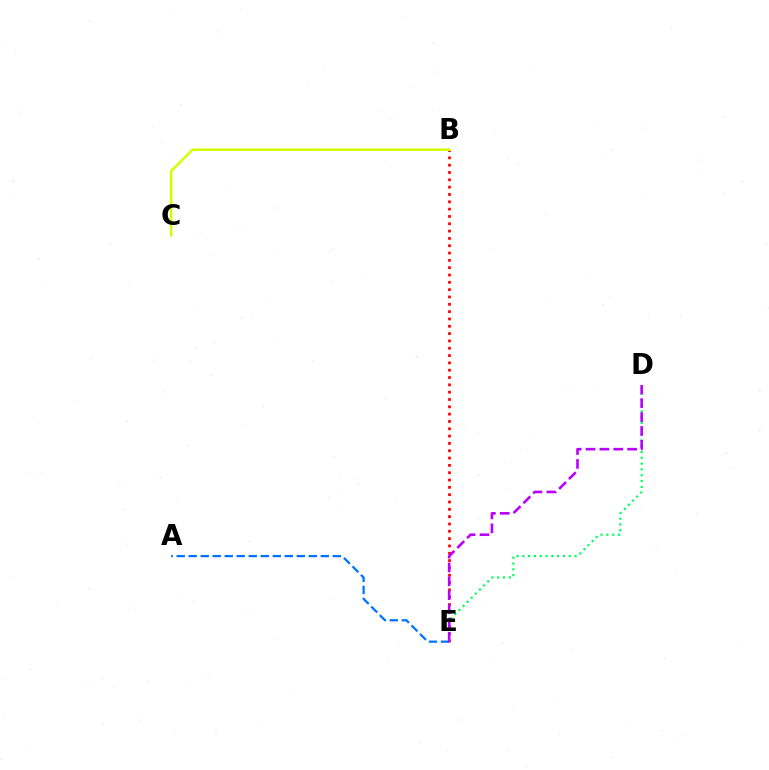{('B', 'E'): [{'color': '#ff0000', 'line_style': 'dotted', 'thickness': 1.99}], ('B', 'C'): [{'color': '#d1ff00', 'line_style': 'solid', 'thickness': 1.81}], ('D', 'E'): [{'color': '#00ff5c', 'line_style': 'dotted', 'thickness': 1.58}, {'color': '#b900ff', 'line_style': 'dashed', 'thickness': 1.89}], ('A', 'E'): [{'color': '#0074ff', 'line_style': 'dashed', 'thickness': 1.63}]}